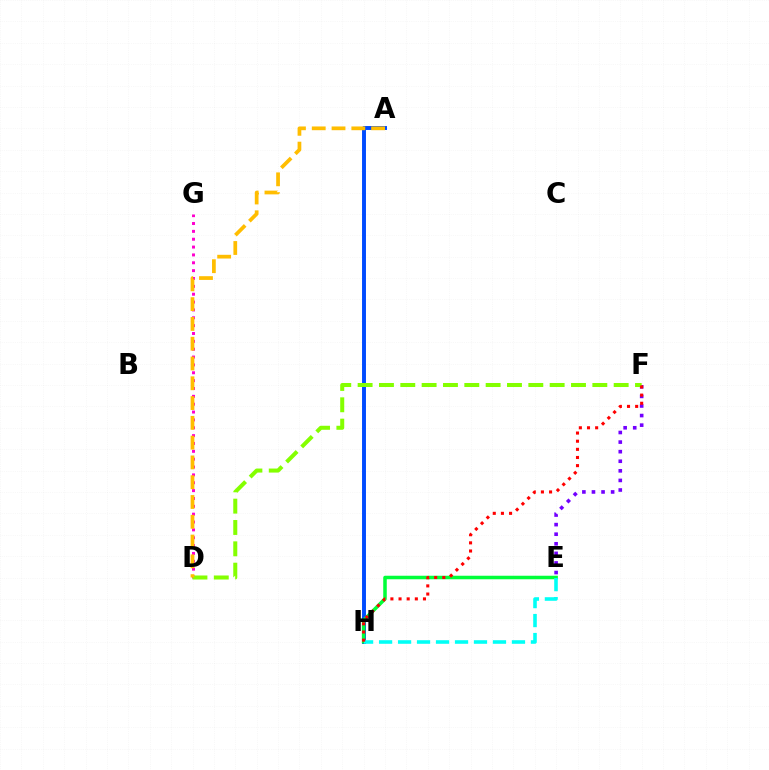{('D', 'G'): [{'color': '#ff00cf', 'line_style': 'dotted', 'thickness': 2.13}], ('A', 'H'): [{'color': '#004bff', 'line_style': 'solid', 'thickness': 2.83}], ('E', 'F'): [{'color': '#7200ff', 'line_style': 'dotted', 'thickness': 2.6}], ('D', 'F'): [{'color': '#84ff00', 'line_style': 'dashed', 'thickness': 2.9}], ('E', 'H'): [{'color': '#00ff39', 'line_style': 'solid', 'thickness': 2.54}, {'color': '#00fff6', 'line_style': 'dashed', 'thickness': 2.58}], ('A', 'D'): [{'color': '#ffbd00', 'line_style': 'dashed', 'thickness': 2.69}], ('F', 'H'): [{'color': '#ff0000', 'line_style': 'dotted', 'thickness': 2.21}]}